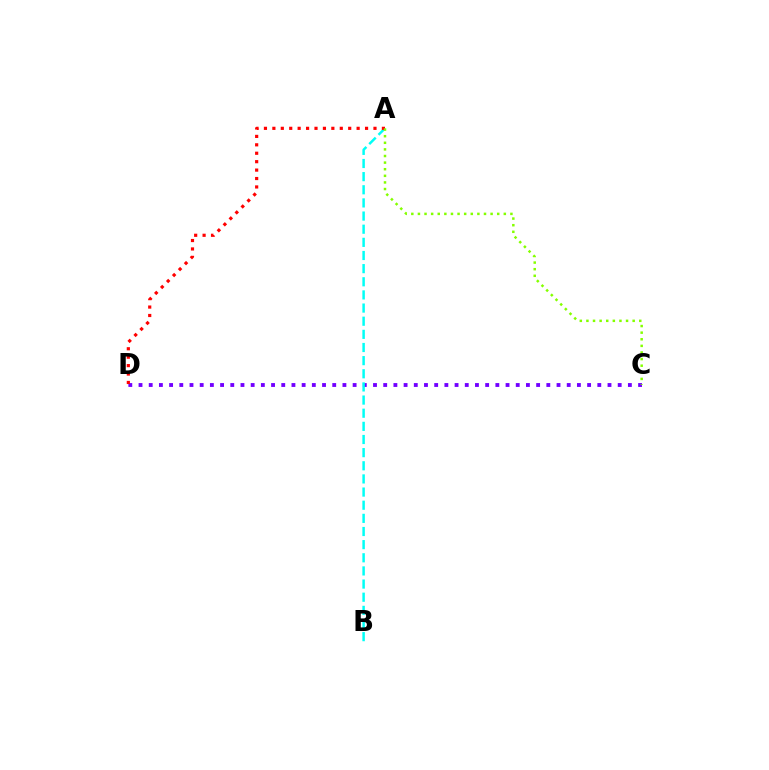{('C', 'D'): [{'color': '#7200ff', 'line_style': 'dotted', 'thickness': 2.77}], ('A', 'B'): [{'color': '#00fff6', 'line_style': 'dashed', 'thickness': 1.79}], ('A', 'D'): [{'color': '#ff0000', 'line_style': 'dotted', 'thickness': 2.29}], ('A', 'C'): [{'color': '#84ff00', 'line_style': 'dotted', 'thickness': 1.8}]}